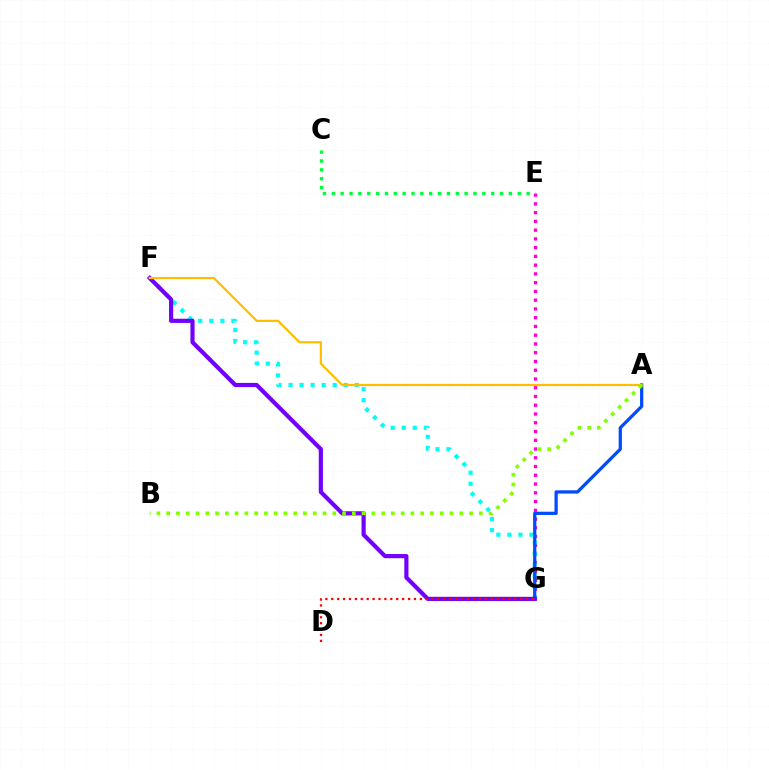{('E', 'G'): [{'color': '#ff00cf', 'line_style': 'dotted', 'thickness': 2.38}], ('F', 'G'): [{'color': '#00fff6', 'line_style': 'dotted', 'thickness': 3.0}, {'color': '#7200ff', 'line_style': 'solid', 'thickness': 3.0}], ('A', 'G'): [{'color': '#004bff', 'line_style': 'solid', 'thickness': 2.34}], ('A', 'F'): [{'color': '#ffbd00', 'line_style': 'solid', 'thickness': 1.58}], ('D', 'G'): [{'color': '#ff0000', 'line_style': 'dotted', 'thickness': 1.6}], ('A', 'B'): [{'color': '#84ff00', 'line_style': 'dotted', 'thickness': 2.65}], ('C', 'E'): [{'color': '#00ff39', 'line_style': 'dotted', 'thickness': 2.41}]}